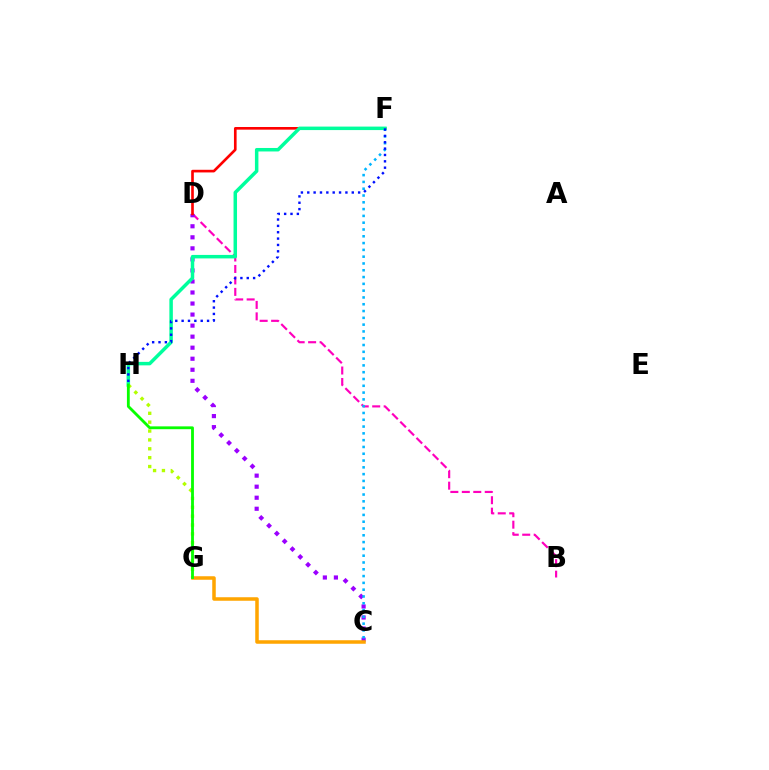{('B', 'D'): [{'color': '#ff00bd', 'line_style': 'dashed', 'thickness': 1.56}], ('C', 'D'): [{'color': '#9b00ff', 'line_style': 'dotted', 'thickness': 3.0}], ('C', 'F'): [{'color': '#00b5ff', 'line_style': 'dotted', 'thickness': 1.85}], ('D', 'F'): [{'color': '#ff0000', 'line_style': 'solid', 'thickness': 1.91}], ('F', 'H'): [{'color': '#00ff9d', 'line_style': 'solid', 'thickness': 2.51}, {'color': '#0010ff', 'line_style': 'dotted', 'thickness': 1.73}], ('G', 'H'): [{'color': '#b3ff00', 'line_style': 'dotted', 'thickness': 2.41}, {'color': '#08ff00', 'line_style': 'solid', 'thickness': 2.03}], ('C', 'G'): [{'color': '#ffa500', 'line_style': 'solid', 'thickness': 2.53}]}